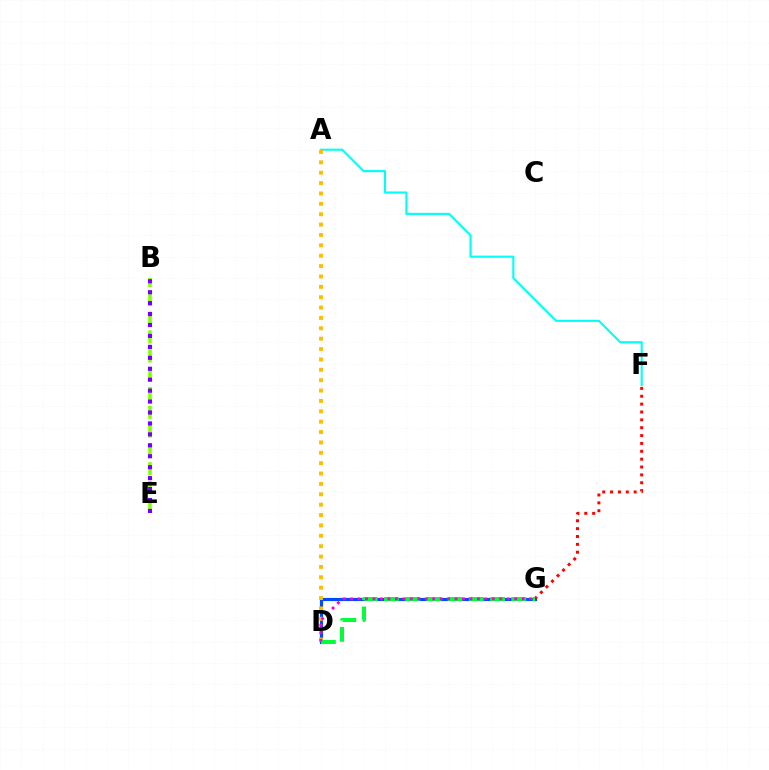{('D', 'G'): [{'color': '#004bff', 'line_style': 'solid', 'thickness': 2.28}, {'color': '#00ff39', 'line_style': 'dashed', 'thickness': 2.88}, {'color': '#ff00cf', 'line_style': 'dotted', 'thickness': 2.03}], ('B', 'E'): [{'color': '#84ff00', 'line_style': 'dashed', 'thickness': 2.56}, {'color': '#7200ff', 'line_style': 'dotted', 'thickness': 2.97}], ('F', 'G'): [{'color': '#ff0000', 'line_style': 'dotted', 'thickness': 2.14}], ('A', 'F'): [{'color': '#00fff6', 'line_style': 'solid', 'thickness': 1.52}], ('A', 'D'): [{'color': '#ffbd00', 'line_style': 'dotted', 'thickness': 2.82}]}